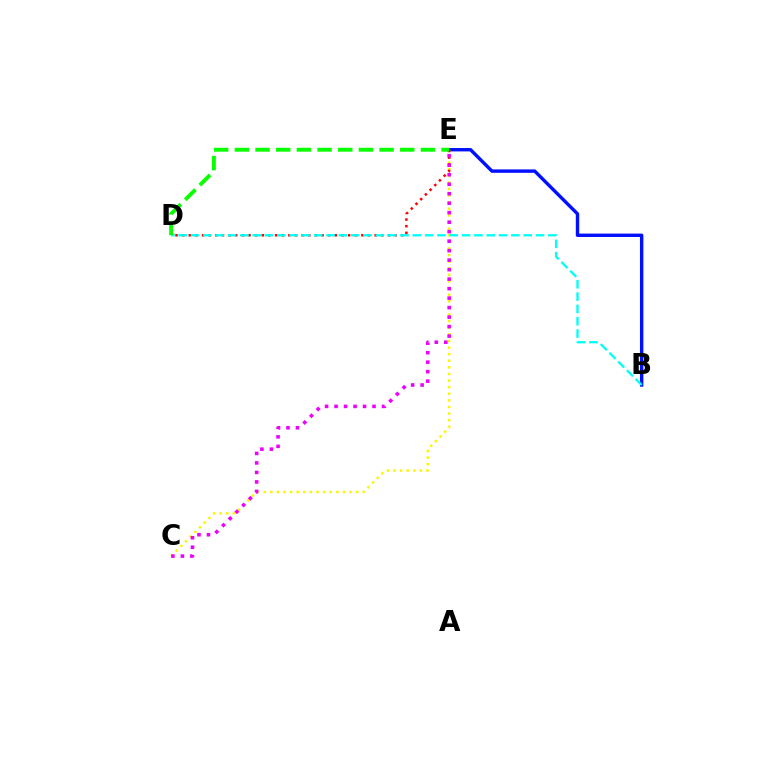{('B', 'E'): [{'color': '#0010ff', 'line_style': 'solid', 'thickness': 2.45}], ('C', 'E'): [{'color': '#fcf500', 'line_style': 'dotted', 'thickness': 1.79}, {'color': '#ee00ff', 'line_style': 'dotted', 'thickness': 2.58}], ('D', 'E'): [{'color': '#ff0000', 'line_style': 'dotted', 'thickness': 1.8}, {'color': '#08ff00', 'line_style': 'dashed', 'thickness': 2.81}], ('B', 'D'): [{'color': '#00fff6', 'line_style': 'dashed', 'thickness': 1.67}]}